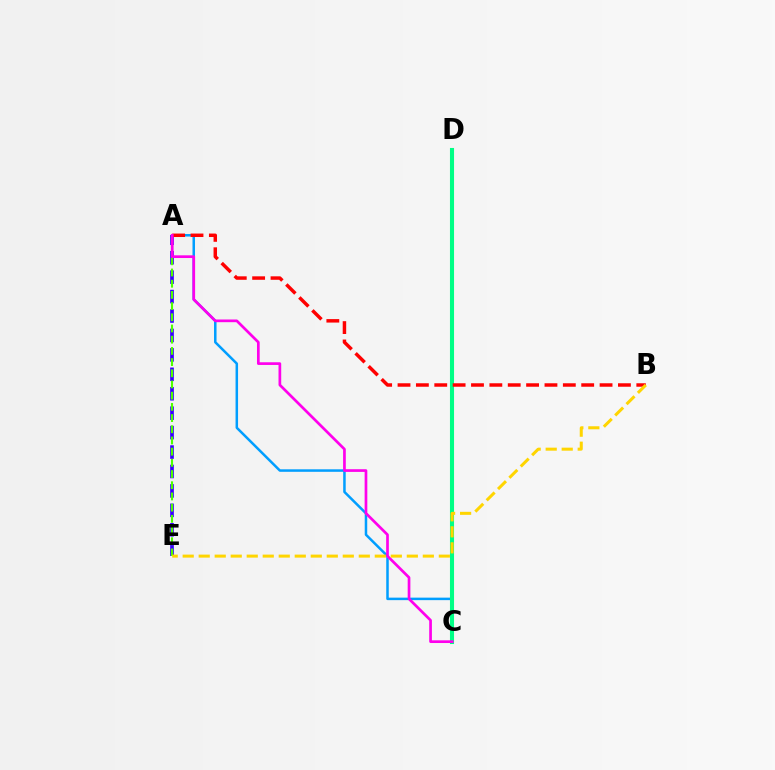{('A', 'C'): [{'color': '#009eff', 'line_style': 'solid', 'thickness': 1.8}, {'color': '#ff00ed', 'line_style': 'solid', 'thickness': 1.94}], ('A', 'E'): [{'color': '#3700ff', 'line_style': 'dashed', 'thickness': 2.64}, {'color': '#4fff00', 'line_style': 'dashed', 'thickness': 1.52}], ('C', 'D'): [{'color': '#00ff86', 'line_style': 'solid', 'thickness': 2.94}], ('A', 'B'): [{'color': '#ff0000', 'line_style': 'dashed', 'thickness': 2.5}], ('B', 'E'): [{'color': '#ffd500', 'line_style': 'dashed', 'thickness': 2.17}]}